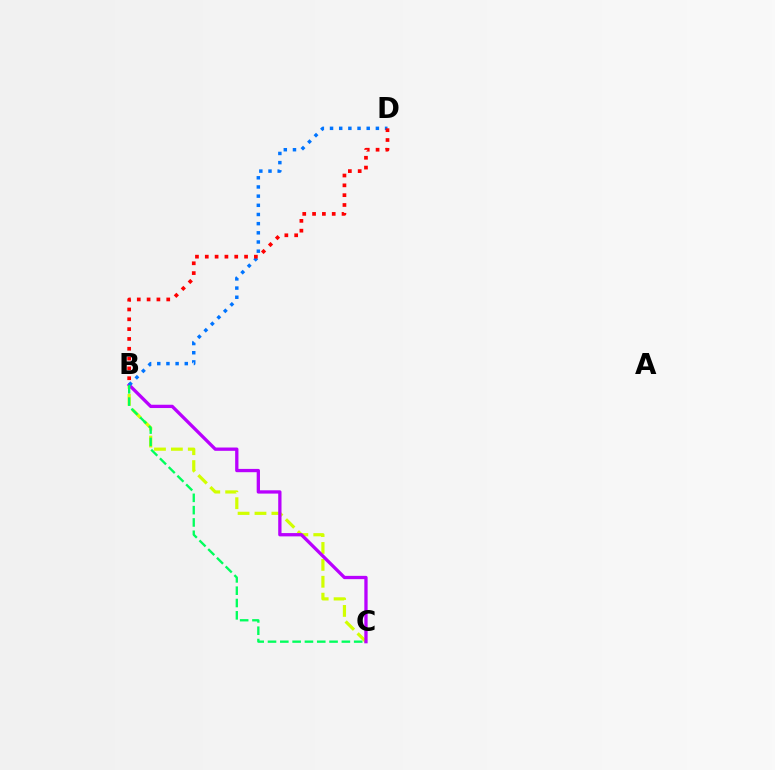{('B', 'C'): [{'color': '#d1ff00', 'line_style': 'dashed', 'thickness': 2.3}, {'color': '#b900ff', 'line_style': 'solid', 'thickness': 2.37}, {'color': '#00ff5c', 'line_style': 'dashed', 'thickness': 1.67}], ('B', 'D'): [{'color': '#0074ff', 'line_style': 'dotted', 'thickness': 2.49}, {'color': '#ff0000', 'line_style': 'dotted', 'thickness': 2.67}]}